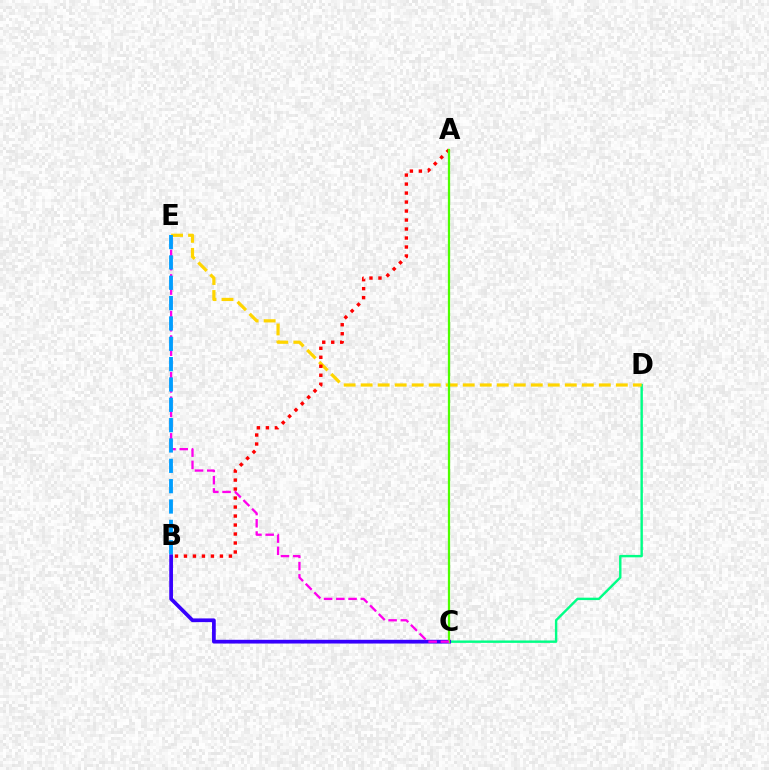{('C', 'D'): [{'color': '#00ff86', 'line_style': 'solid', 'thickness': 1.73}], ('D', 'E'): [{'color': '#ffd500', 'line_style': 'dashed', 'thickness': 2.31}], ('B', 'C'): [{'color': '#3700ff', 'line_style': 'solid', 'thickness': 2.68}], ('A', 'B'): [{'color': '#ff0000', 'line_style': 'dotted', 'thickness': 2.44}], ('A', 'C'): [{'color': '#4fff00', 'line_style': 'solid', 'thickness': 1.62}], ('C', 'E'): [{'color': '#ff00ed', 'line_style': 'dashed', 'thickness': 1.66}], ('B', 'E'): [{'color': '#009eff', 'line_style': 'dashed', 'thickness': 2.76}]}